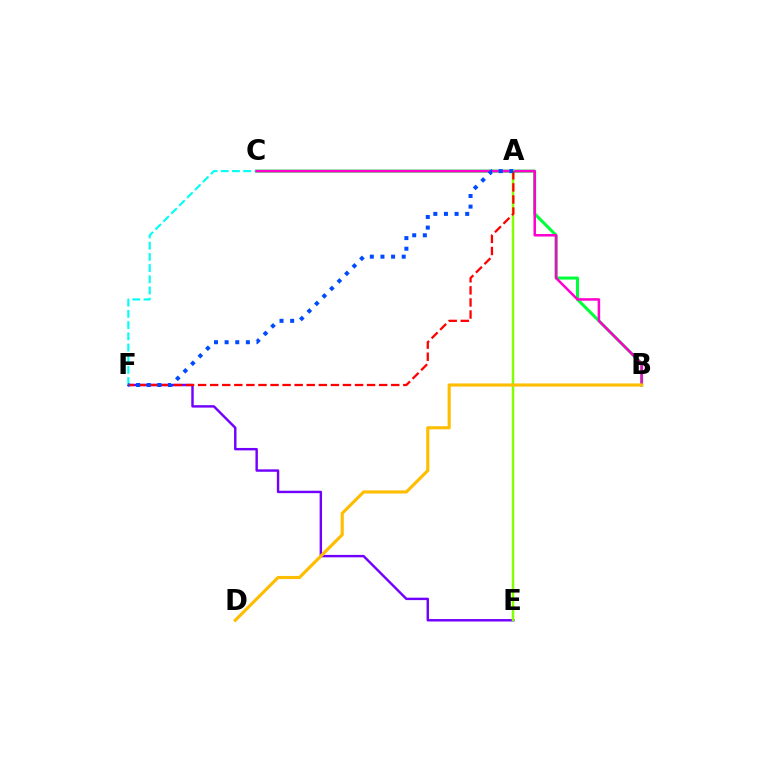{('E', 'F'): [{'color': '#7200ff', 'line_style': 'solid', 'thickness': 1.75}], ('B', 'C'): [{'color': '#00ff39', 'line_style': 'solid', 'thickness': 2.18}, {'color': '#ff00cf', 'line_style': 'solid', 'thickness': 1.81}], ('C', 'F'): [{'color': '#00fff6', 'line_style': 'dashed', 'thickness': 1.52}], ('A', 'E'): [{'color': '#84ff00', 'line_style': 'solid', 'thickness': 1.79}], ('A', 'F'): [{'color': '#ff0000', 'line_style': 'dashed', 'thickness': 1.64}, {'color': '#004bff', 'line_style': 'dotted', 'thickness': 2.89}], ('B', 'D'): [{'color': '#ffbd00', 'line_style': 'solid', 'thickness': 2.25}]}